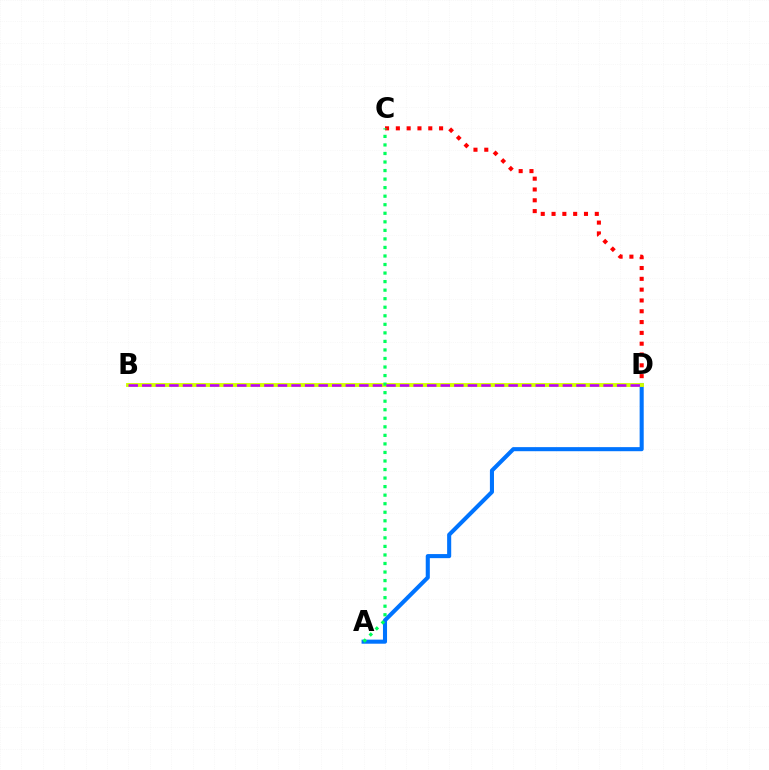{('C', 'D'): [{'color': '#ff0000', 'line_style': 'dotted', 'thickness': 2.94}], ('A', 'D'): [{'color': '#0074ff', 'line_style': 'solid', 'thickness': 2.94}], ('B', 'D'): [{'color': '#d1ff00', 'line_style': 'solid', 'thickness': 2.79}, {'color': '#b900ff', 'line_style': 'dashed', 'thickness': 1.84}], ('A', 'C'): [{'color': '#00ff5c', 'line_style': 'dotted', 'thickness': 2.32}]}